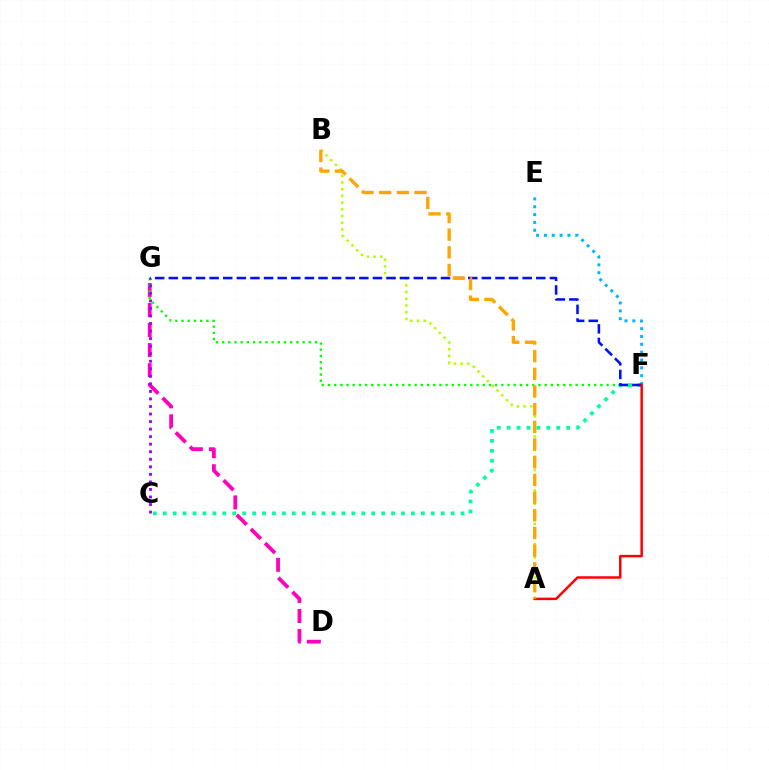{('C', 'F'): [{'color': '#00ff9d', 'line_style': 'dotted', 'thickness': 2.7}], ('D', 'G'): [{'color': '#ff00bd', 'line_style': 'dashed', 'thickness': 2.72}], ('F', 'G'): [{'color': '#08ff00', 'line_style': 'dotted', 'thickness': 1.68}, {'color': '#0010ff', 'line_style': 'dashed', 'thickness': 1.85}], ('A', 'B'): [{'color': '#b3ff00', 'line_style': 'dotted', 'thickness': 1.83}, {'color': '#ffa500', 'line_style': 'dashed', 'thickness': 2.4}], ('E', 'F'): [{'color': '#00b5ff', 'line_style': 'dotted', 'thickness': 2.13}], ('A', 'F'): [{'color': '#ff0000', 'line_style': 'solid', 'thickness': 1.79}], ('C', 'G'): [{'color': '#9b00ff', 'line_style': 'dotted', 'thickness': 2.05}]}